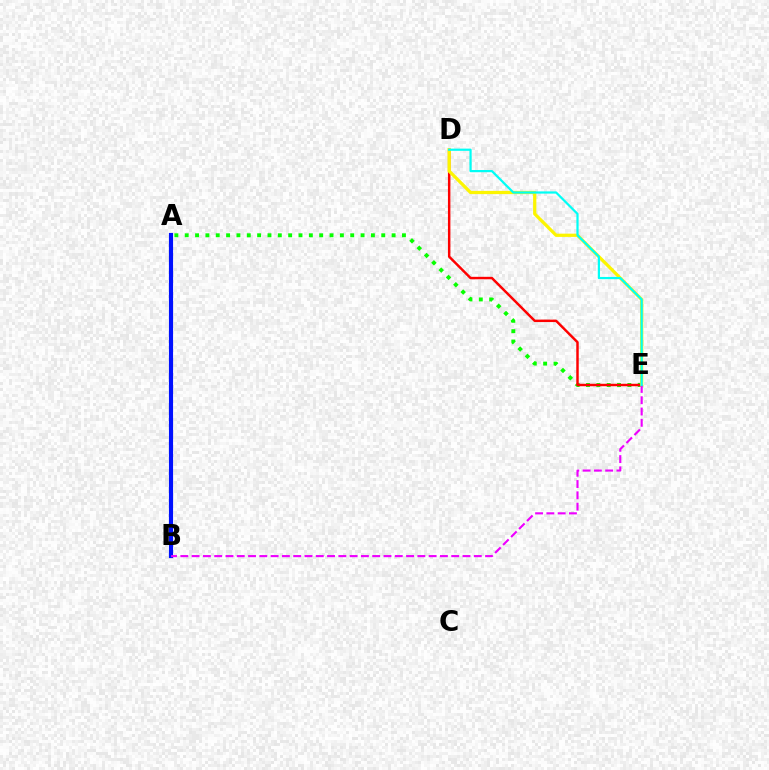{('A', 'E'): [{'color': '#08ff00', 'line_style': 'dotted', 'thickness': 2.81}], ('A', 'B'): [{'color': '#0010ff', 'line_style': 'solid', 'thickness': 2.98}], ('D', 'E'): [{'color': '#ff0000', 'line_style': 'solid', 'thickness': 1.77}, {'color': '#fcf500', 'line_style': 'solid', 'thickness': 2.34}, {'color': '#00fff6', 'line_style': 'solid', 'thickness': 1.59}], ('B', 'E'): [{'color': '#ee00ff', 'line_style': 'dashed', 'thickness': 1.53}]}